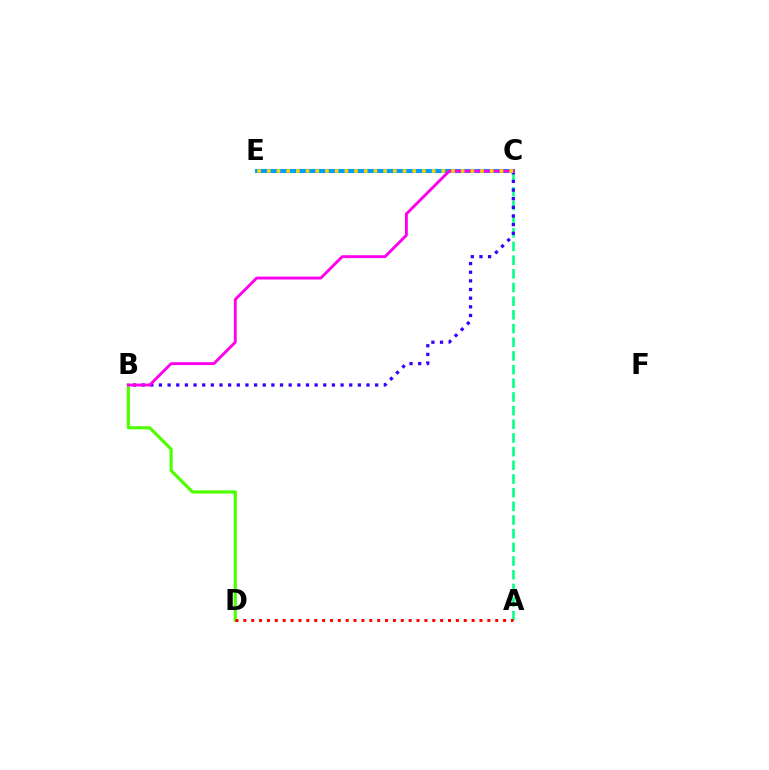{('A', 'C'): [{'color': '#00ff86', 'line_style': 'dashed', 'thickness': 1.86}], ('B', 'C'): [{'color': '#3700ff', 'line_style': 'dotted', 'thickness': 2.35}, {'color': '#ff00ed', 'line_style': 'solid', 'thickness': 2.07}], ('B', 'D'): [{'color': '#4fff00', 'line_style': 'solid', 'thickness': 2.29}], ('C', 'E'): [{'color': '#009eff', 'line_style': 'solid', 'thickness': 2.94}, {'color': '#ffd500', 'line_style': 'dotted', 'thickness': 2.63}], ('A', 'D'): [{'color': '#ff0000', 'line_style': 'dotted', 'thickness': 2.14}]}